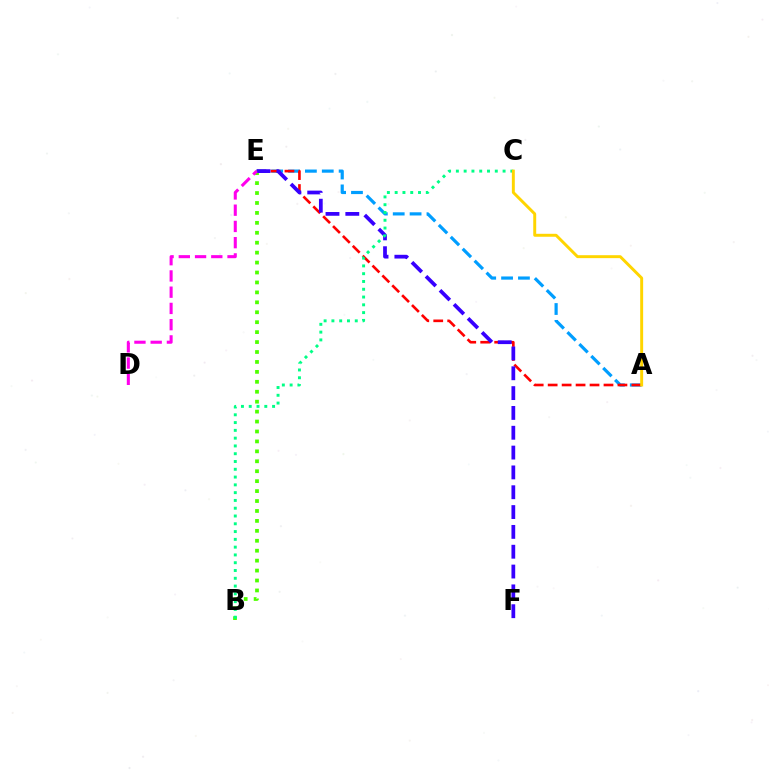{('A', 'E'): [{'color': '#009eff', 'line_style': 'dashed', 'thickness': 2.29}, {'color': '#ff0000', 'line_style': 'dashed', 'thickness': 1.9}], ('B', 'E'): [{'color': '#4fff00', 'line_style': 'dotted', 'thickness': 2.7}], ('E', 'F'): [{'color': '#3700ff', 'line_style': 'dashed', 'thickness': 2.69}], ('B', 'C'): [{'color': '#00ff86', 'line_style': 'dotted', 'thickness': 2.12}], ('A', 'C'): [{'color': '#ffd500', 'line_style': 'solid', 'thickness': 2.12}], ('D', 'E'): [{'color': '#ff00ed', 'line_style': 'dashed', 'thickness': 2.21}]}